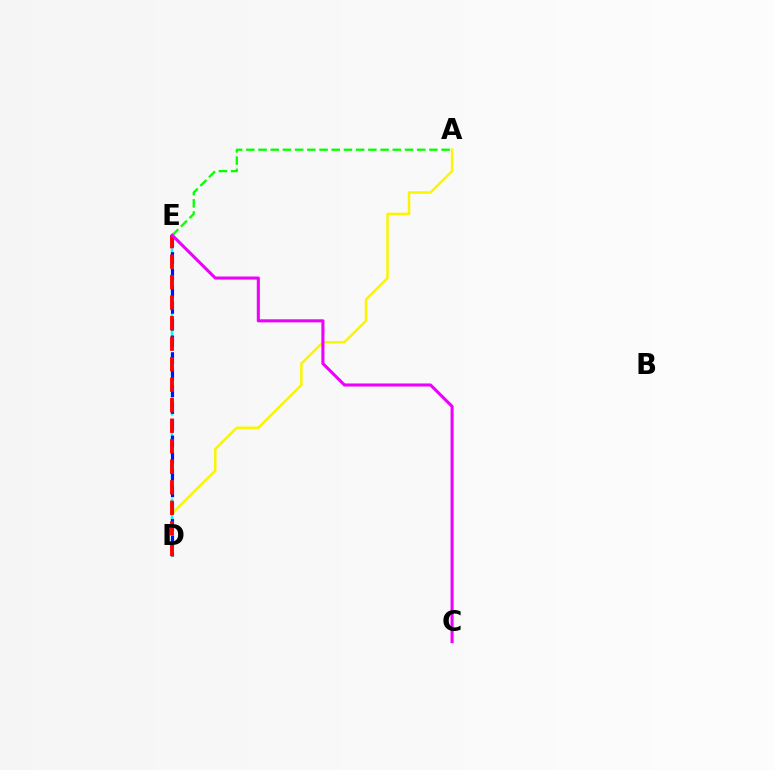{('A', 'D'): [{'color': '#fcf500', 'line_style': 'solid', 'thickness': 1.8}], ('D', 'E'): [{'color': '#00fff6', 'line_style': 'dashed', 'thickness': 1.79}, {'color': '#0010ff', 'line_style': 'dashed', 'thickness': 2.26}, {'color': '#ff0000', 'line_style': 'dashed', 'thickness': 2.79}], ('A', 'E'): [{'color': '#08ff00', 'line_style': 'dashed', 'thickness': 1.66}], ('C', 'E'): [{'color': '#ee00ff', 'line_style': 'solid', 'thickness': 2.22}]}